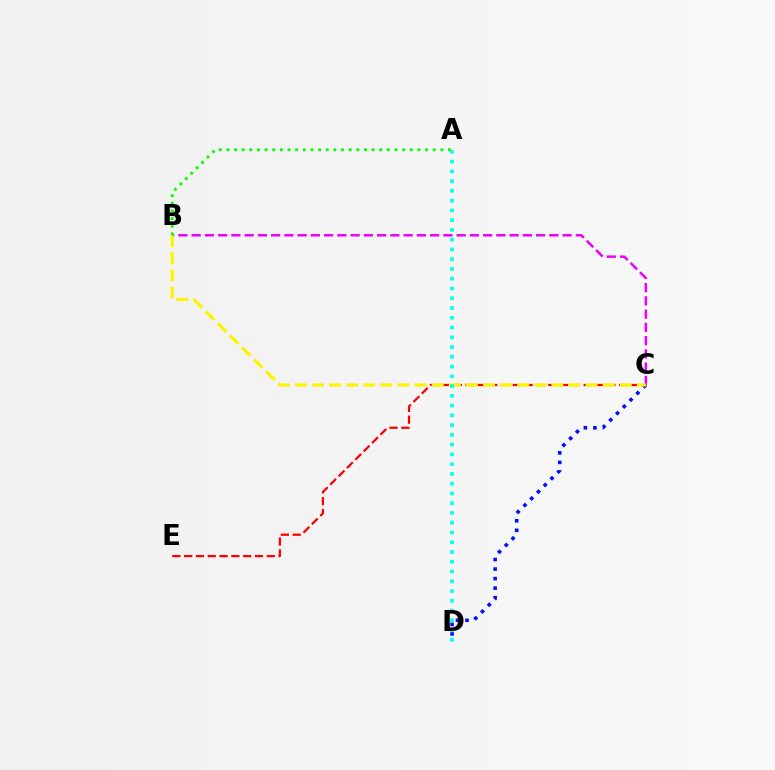{('B', 'C'): [{'color': '#ee00ff', 'line_style': 'dashed', 'thickness': 1.8}, {'color': '#fcf500', 'line_style': 'dashed', 'thickness': 2.32}], ('C', 'D'): [{'color': '#0010ff', 'line_style': 'dotted', 'thickness': 2.59}], ('C', 'E'): [{'color': '#ff0000', 'line_style': 'dashed', 'thickness': 1.6}], ('A', 'D'): [{'color': '#00fff6', 'line_style': 'dotted', 'thickness': 2.65}], ('A', 'B'): [{'color': '#08ff00', 'line_style': 'dotted', 'thickness': 2.08}]}